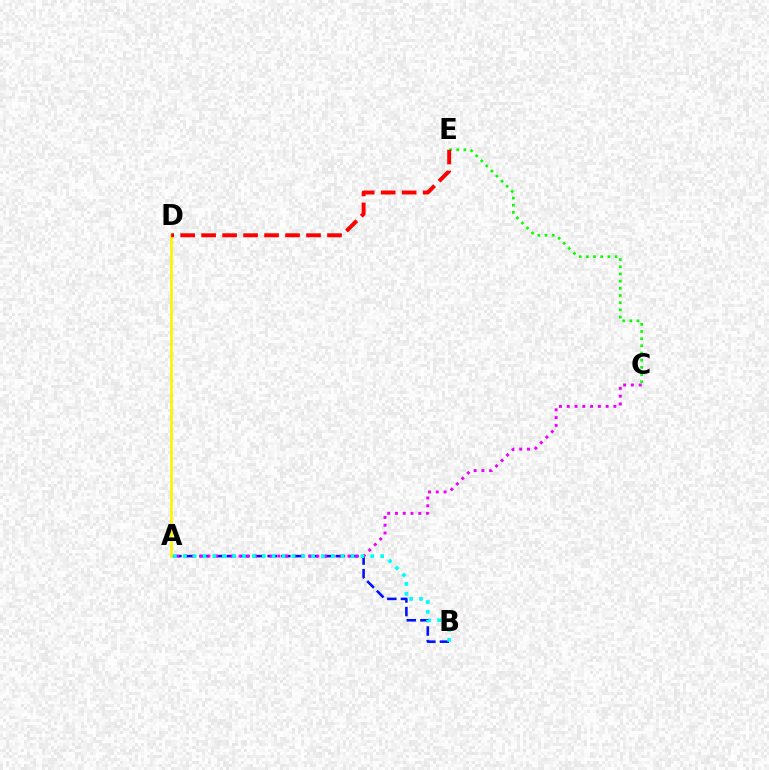{('A', 'B'): [{'color': '#0010ff', 'line_style': 'dashed', 'thickness': 1.85}, {'color': '#00fff6', 'line_style': 'dotted', 'thickness': 2.68}], ('A', 'C'): [{'color': '#ee00ff', 'line_style': 'dotted', 'thickness': 2.11}], ('A', 'D'): [{'color': '#fcf500', 'line_style': 'solid', 'thickness': 1.92}], ('C', 'E'): [{'color': '#08ff00', 'line_style': 'dotted', 'thickness': 1.95}], ('D', 'E'): [{'color': '#ff0000', 'line_style': 'dashed', 'thickness': 2.85}]}